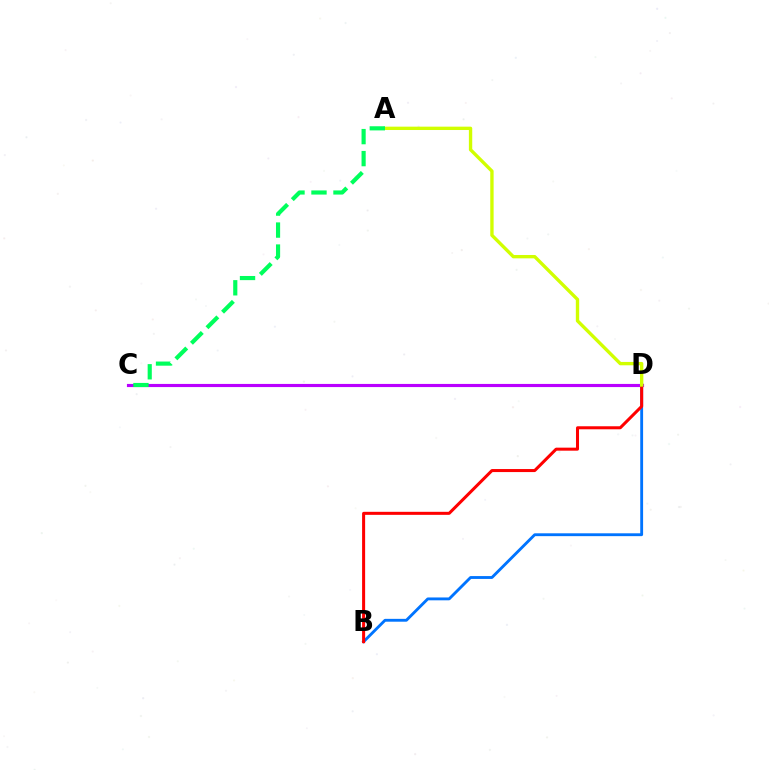{('C', 'D'): [{'color': '#b900ff', 'line_style': 'solid', 'thickness': 2.26}], ('B', 'D'): [{'color': '#0074ff', 'line_style': 'solid', 'thickness': 2.05}, {'color': '#ff0000', 'line_style': 'solid', 'thickness': 2.18}], ('A', 'D'): [{'color': '#d1ff00', 'line_style': 'solid', 'thickness': 2.42}], ('A', 'C'): [{'color': '#00ff5c', 'line_style': 'dashed', 'thickness': 2.99}]}